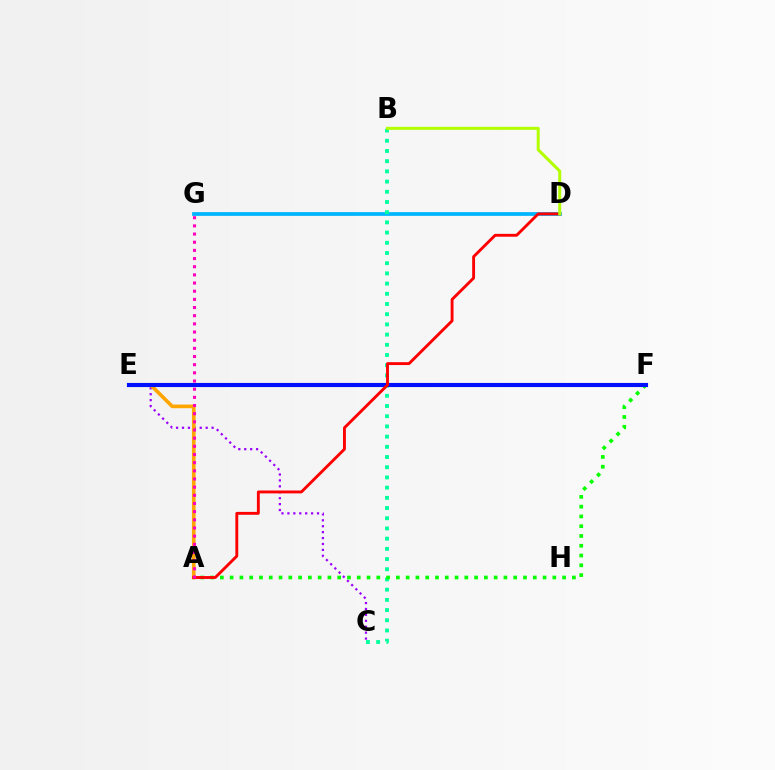{('D', 'G'): [{'color': '#00b5ff', 'line_style': 'solid', 'thickness': 2.7}], ('C', 'E'): [{'color': '#9b00ff', 'line_style': 'dotted', 'thickness': 1.61}], ('B', 'C'): [{'color': '#00ff9d', 'line_style': 'dotted', 'thickness': 2.77}], ('A', 'F'): [{'color': '#08ff00', 'line_style': 'dotted', 'thickness': 2.66}], ('A', 'E'): [{'color': '#ffa500', 'line_style': 'solid', 'thickness': 2.63}], ('E', 'F'): [{'color': '#0010ff', 'line_style': 'solid', 'thickness': 2.97}], ('A', 'D'): [{'color': '#ff0000', 'line_style': 'solid', 'thickness': 2.07}], ('B', 'D'): [{'color': '#b3ff00', 'line_style': 'solid', 'thickness': 2.17}], ('A', 'G'): [{'color': '#ff00bd', 'line_style': 'dotted', 'thickness': 2.22}]}